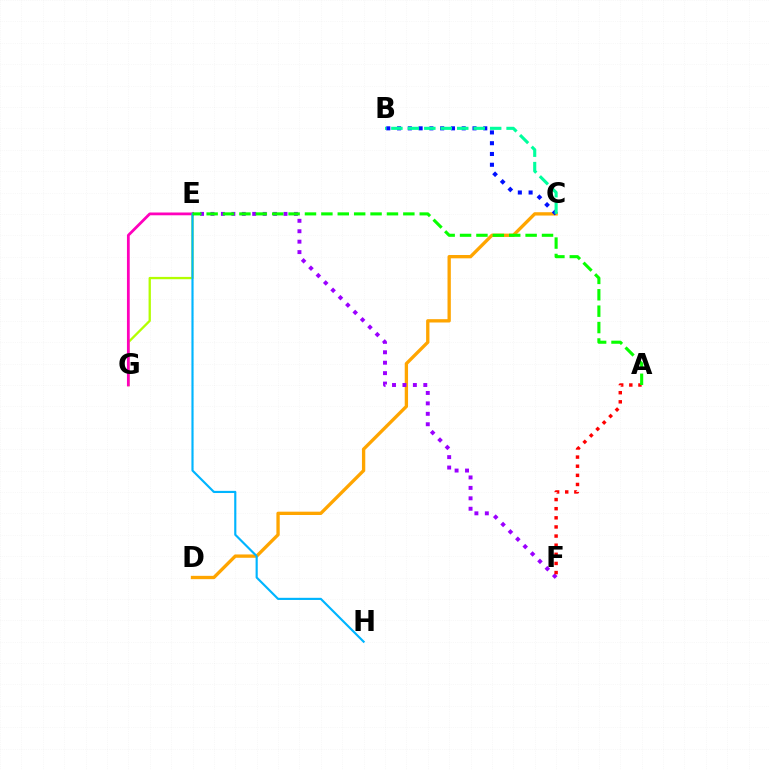{('C', 'D'): [{'color': '#ffa500', 'line_style': 'solid', 'thickness': 2.39}], ('B', 'C'): [{'color': '#0010ff', 'line_style': 'dotted', 'thickness': 2.93}, {'color': '#00ff9d', 'line_style': 'dashed', 'thickness': 2.24}], ('E', 'G'): [{'color': '#b3ff00', 'line_style': 'solid', 'thickness': 1.66}, {'color': '#ff00bd', 'line_style': 'solid', 'thickness': 2.0}], ('E', 'F'): [{'color': '#9b00ff', 'line_style': 'dotted', 'thickness': 2.83}], ('A', 'F'): [{'color': '#ff0000', 'line_style': 'dotted', 'thickness': 2.48}], ('E', 'H'): [{'color': '#00b5ff', 'line_style': 'solid', 'thickness': 1.55}], ('A', 'E'): [{'color': '#08ff00', 'line_style': 'dashed', 'thickness': 2.23}]}